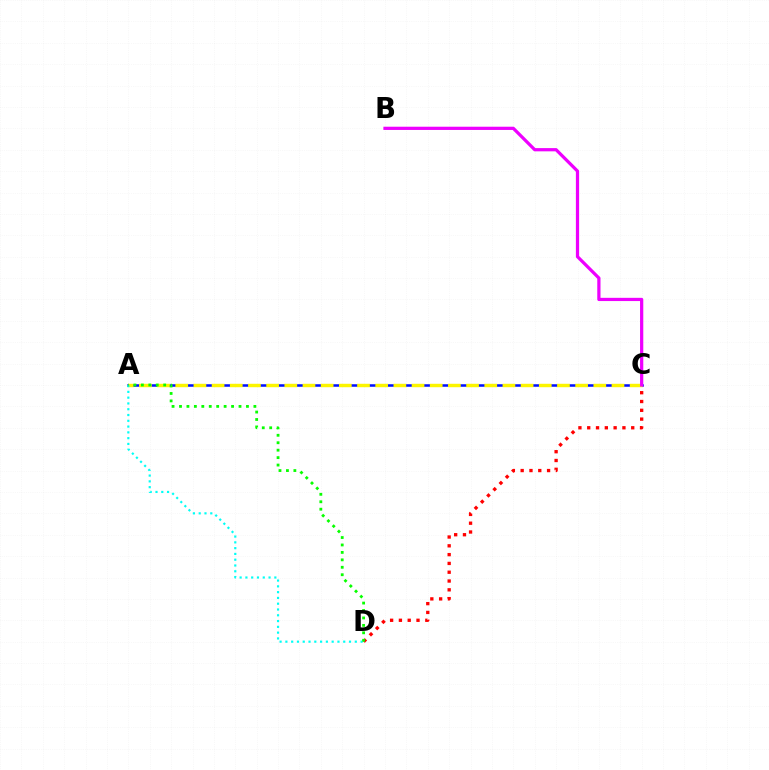{('C', 'D'): [{'color': '#ff0000', 'line_style': 'dotted', 'thickness': 2.39}], ('A', 'C'): [{'color': '#0010ff', 'line_style': 'solid', 'thickness': 1.82}, {'color': '#fcf500', 'line_style': 'dashed', 'thickness': 2.47}], ('A', 'D'): [{'color': '#00fff6', 'line_style': 'dotted', 'thickness': 1.57}, {'color': '#08ff00', 'line_style': 'dotted', 'thickness': 2.02}], ('B', 'C'): [{'color': '#ee00ff', 'line_style': 'solid', 'thickness': 2.33}]}